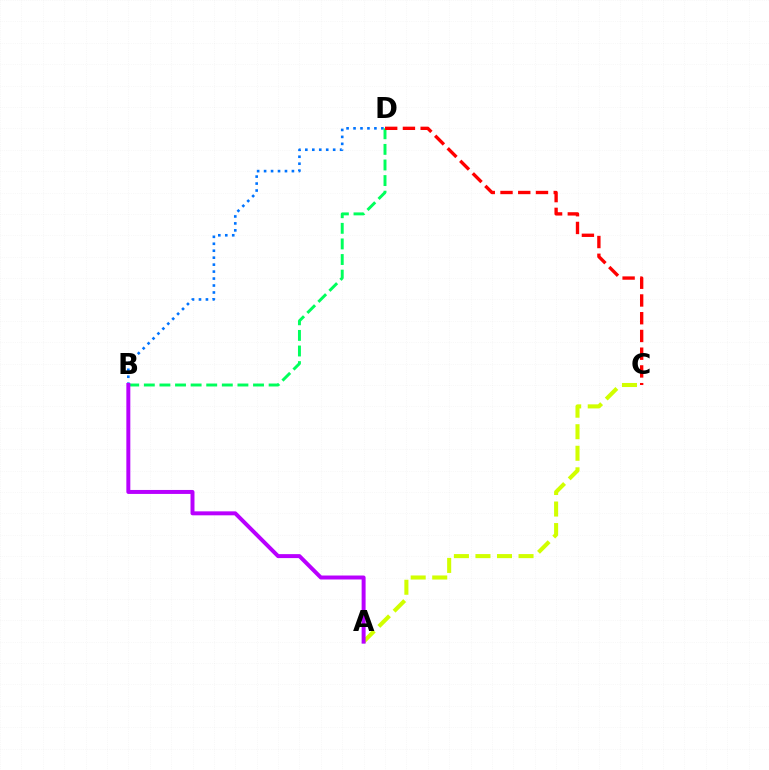{('B', 'D'): [{'color': '#0074ff', 'line_style': 'dotted', 'thickness': 1.89}, {'color': '#00ff5c', 'line_style': 'dashed', 'thickness': 2.12}], ('A', 'C'): [{'color': '#d1ff00', 'line_style': 'dashed', 'thickness': 2.93}], ('C', 'D'): [{'color': '#ff0000', 'line_style': 'dashed', 'thickness': 2.41}], ('A', 'B'): [{'color': '#b900ff', 'line_style': 'solid', 'thickness': 2.86}]}